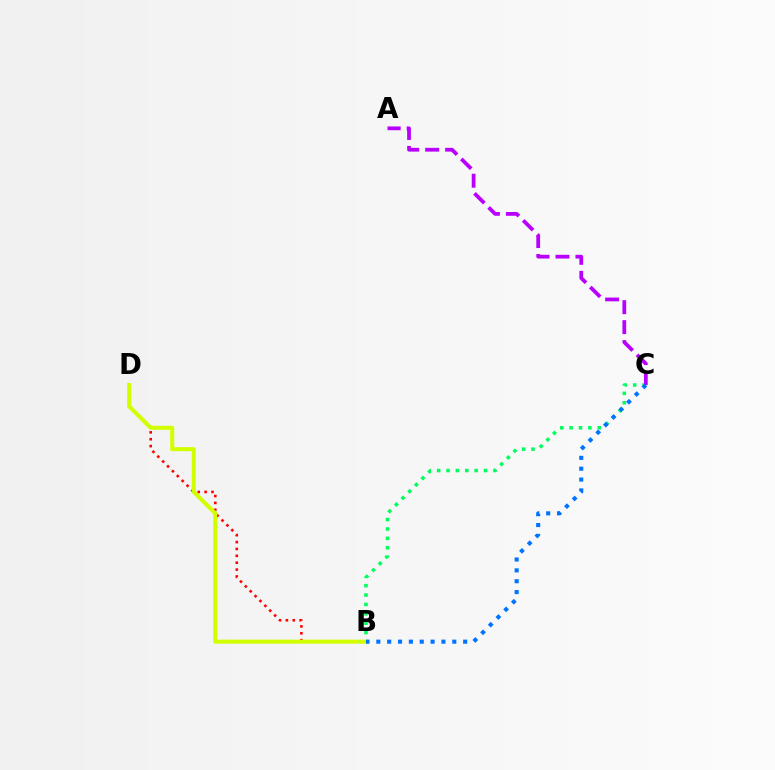{('B', 'C'): [{'color': '#00ff5c', 'line_style': 'dotted', 'thickness': 2.55}, {'color': '#0074ff', 'line_style': 'dotted', 'thickness': 2.95}], ('B', 'D'): [{'color': '#ff0000', 'line_style': 'dotted', 'thickness': 1.87}, {'color': '#d1ff00', 'line_style': 'solid', 'thickness': 2.92}], ('A', 'C'): [{'color': '#b900ff', 'line_style': 'dashed', 'thickness': 2.71}]}